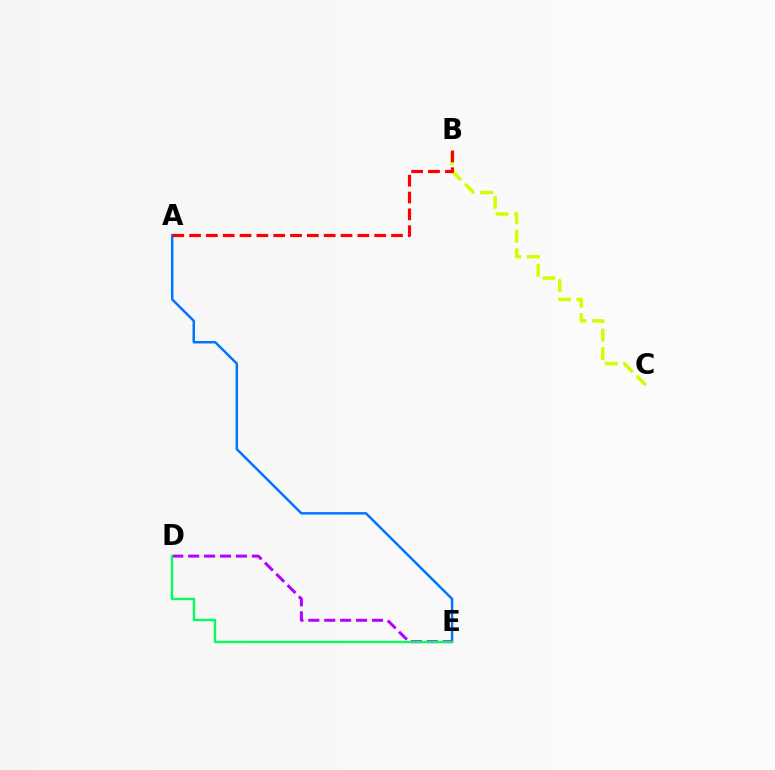{('B', 'C'): [{'color': '#d1ff00', 'line_style': 'dashed', 'thickness': 2.51}], ('A', 'E'): [{'color': '#0074ff', 'line_style': 'solid', 'thickness': 1.77}], ('A', 'B'): [{'color': '#ff0000', 'line_style': 'dashed', 'thickness': 2.29}], ('D', 'E'): [{'color': '#b900ff', 'line_style': 'dashed', 'thickness': 2.16}, {'color': '#00ff5c', 'line_style': 'solid', 'thickness': 1.69}]}